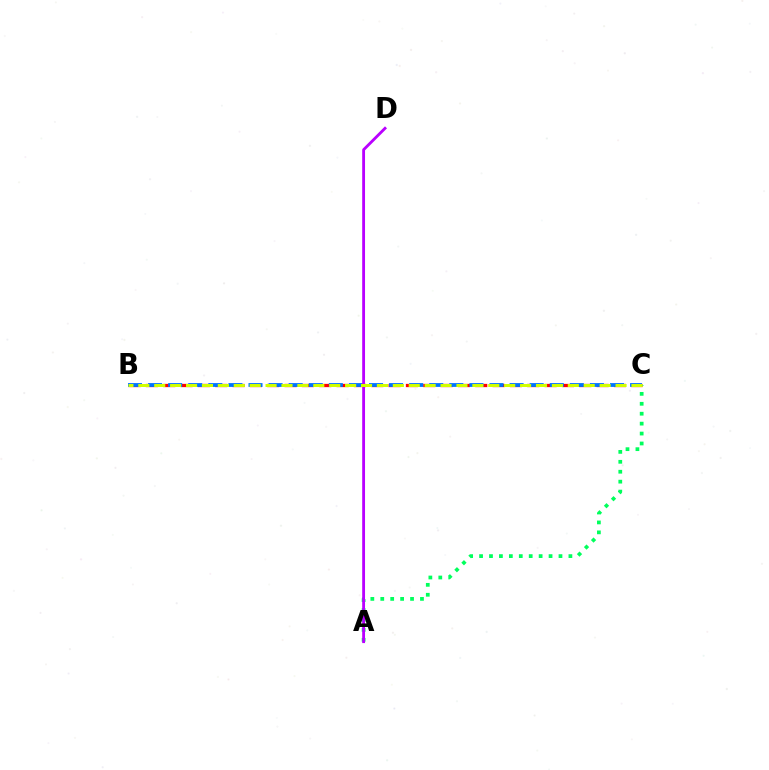{('B', 'C'): [{'color': '#ff0000', 'line_style': 'dashed', 'thickness': 2.35}, {'color': '#0074ff', 'line_style': 'dashed', 'thickness': 2.73}, {'color': '#d1ff00', 'line_style': 'dashed', 'thickness': 2.16}], ('A', 'C'): [{'color': '#00ff5c', 'line_style': 'dotted', 'thickness': 2.7}], ('A', 'D'): [{'color': '#b900ff', 'line_style': 'solid', 'thickness': 2.04}]}